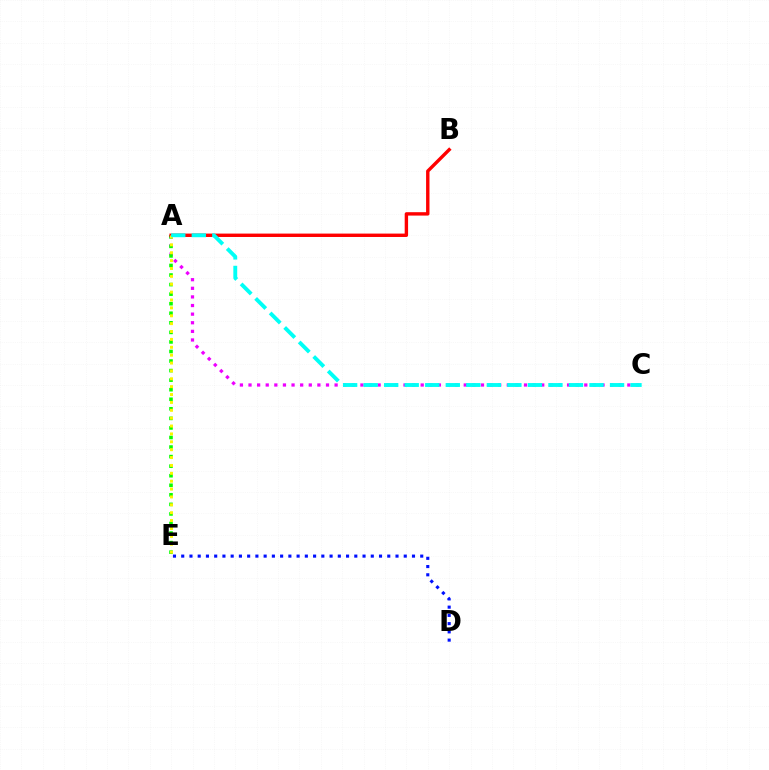{('A', 'C'): [{'color': '#ee00ff', 'line_style': 'dotted', 'thickness': 2.34}, {'color': '#00fff6', 'line_style': 'dashed', 'thickness': 2.79}], ('A', 'E'): [{'color': '#08ff00', 'line_style': 'dotted', 'thickness': 2.6}, {'color': '#fcf500', 'line_style': 'dotted', 'thickness': 2.14}], ('A', 'B'): [{'color': '#ff0000', 'line_style': 'solid', 'thickness': 2.44}], ('D', 'E'): [{'color': '#0010ff', 'line_style': 'dotted', 'thickness': 2.24}]}